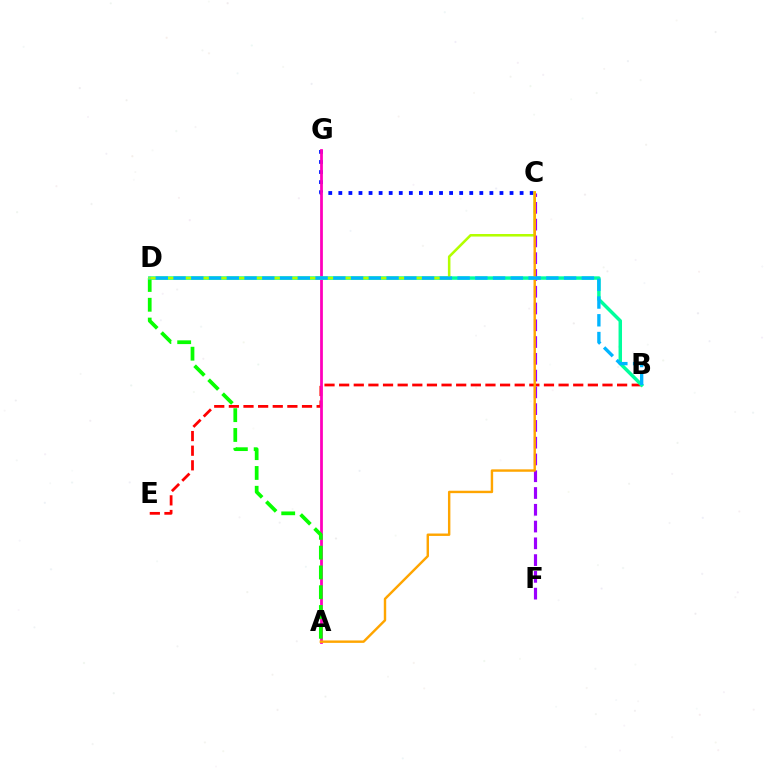{('C', 'G'): [{'color': '#0010ff', 'line_style': 'dotted', 'thickness': 2.74}], ('B', 'E'): [{'color': '#ff0000', 'line_style': 'dashed', 'thickness': 1.99}], ('C', 'F'): [{'color': '#9b00ff', 'line_style': 'dashed', 'thickness': 2.28}], ('A', 'G'): [{'color': '#ff00bd', 'line_style': 'solid', 'thickness': 1.99}], ('A', 'D'): [{'color': '#08ff00', 'line_style': 'dashed', 'thickness': 2.69}], ('B', 'D'): [{'color': '#00ff9d', 'line_style': 'solid', 'thickness': 2.5}, {'color': '#00b5ff', 'line_style': 'dashed', 'thickness': 2.41}], ('C', 'D'): [{'color': '#b3ff00', 'line_style': 'solid', 'thickness': 1.84}], ('A', 'C'): [{'color': '#ffa500', 'line_style': 'solid', 'thickness': 1.74}]}